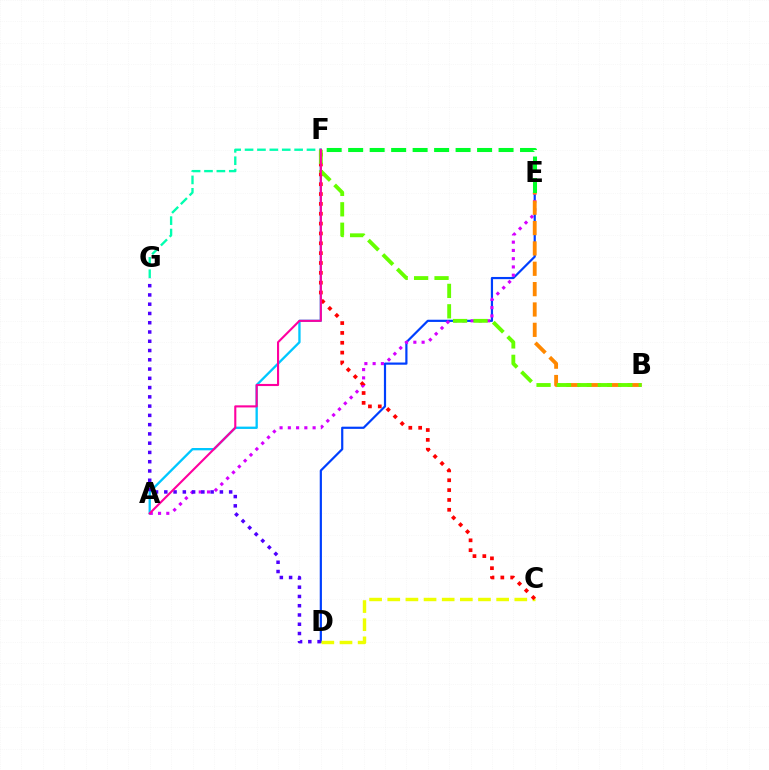{('D', 'E'): [{'color': '#003fff', 'line_style': 'solid', 'thickness': 1.58}], ('F', 'G'): [{'color': '#00ffaf', 'line_style': 'dashed', 'thickness': 1.68}], ('A', 'F'): [{'color': '#00c7ff', 'line_style': 'solid', 'thickness': 1.67}, {'color': '#ff00a0', 'line_style': 'solid', 'thickness': 1.52}], ('A', 'E'): [{'color': '#d600ff', 'line_style': 'dotted', 'thickness': 2.24}], ('C', 'D'): [{'color': '#eeff00', 'line_style': 'dashed', 'thickness': 2.47}], ('C', 'F'): [{'color': '#ff0000', 'line_style': 'dotted', 'thickness': 2.68}], ('B', 'E'): [{'color': '#ff8800', 'line_style': 'dashed', 'thickness': 2.77}], ('D', 'G'): [{'color': '#4f00ff', 'line_style': 'dotted', 'thickness': 2.52}], ('B', 'F'): [{'color': '#66ff00', 'line_style': 'dashed', 'thickness': 2.78}], ('E', 'F'): [{'color': '#00ff27', 'line_style': 'dashed', 'thickness': 2.92}]}